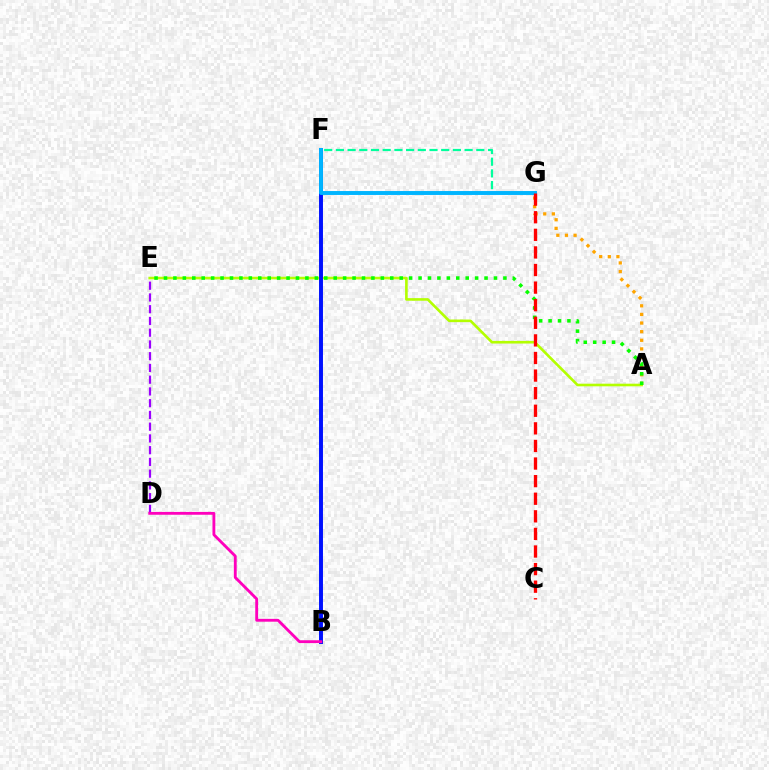{('D', 'E'): [{'color': '#9b00ff', 'line_style': 'dashed', 'thickness': 1.6}], ('A', 'E'): [{'color': '#b3ff00', 'line_style': 'solid', 'thickness': 1.89}, {'color': '#08ff00', 'line_style': 'dotted', 'thickness': 2.56}], ('F', 'G'): [{'color': '#00ff9d', 'line_style': 'dashed', 'thickness': 1.59}, {'color': '#00b5ff', 'line_style': 'solid', 'thickness': 2.82}], ('B', 'F'): [{'color': '#0010ff', 'line_style': 'solid', 'thickness': 2.83}], ('A', 'G'): [{'color': '#ffa500', 'line_style': 'dotted', 'thickness': 2.34}], ('C', 'G'): [{'color': '#ff0000', 'line_style': 'dashed', 'thickness': 2.39}], ('B', 'D'): [{'color': '#ff00bd', 'line_style': 'solid', 'thickness': 2.04}]}